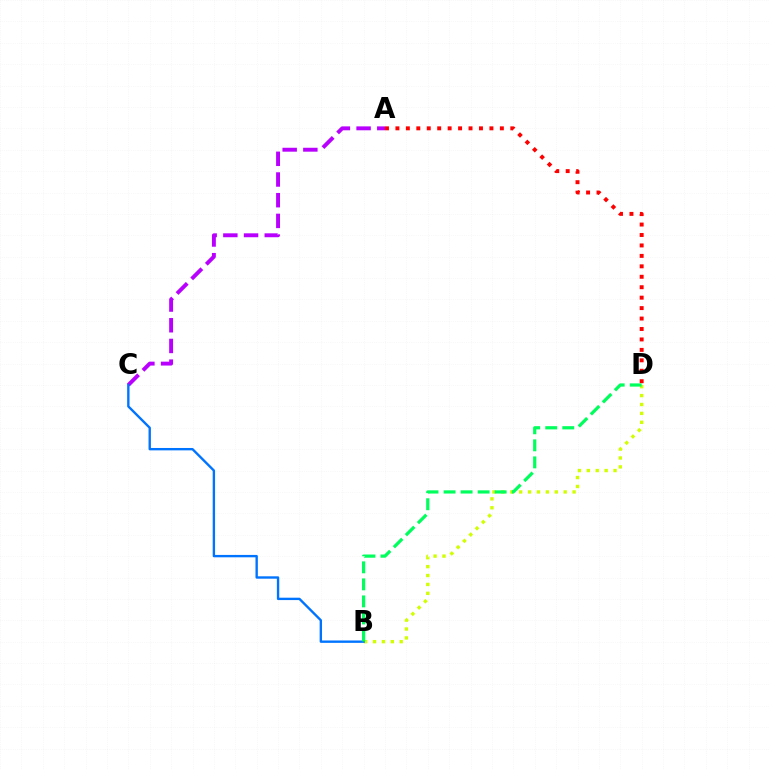{('A', 'D'): [{'color': '#ff0000', 'line_style': 'dotted', 'thickness': 2.84}], ('B', 'D'): [{'color': '#d1ff00', 'line_style': 'dotted', 'thickness': 2.42}, {'color': '#00ff5c', 'line_style': 'dashed', 'thickness': 2.31}], ('A', 'C'): [{'color': '#b900ff', 'line_style': 'dashed', 'thickness': 2.81}], ('B', 'C'): [{'color': '#0074ff', 'line_style': 'solid', 'thickness': 1.71}]}